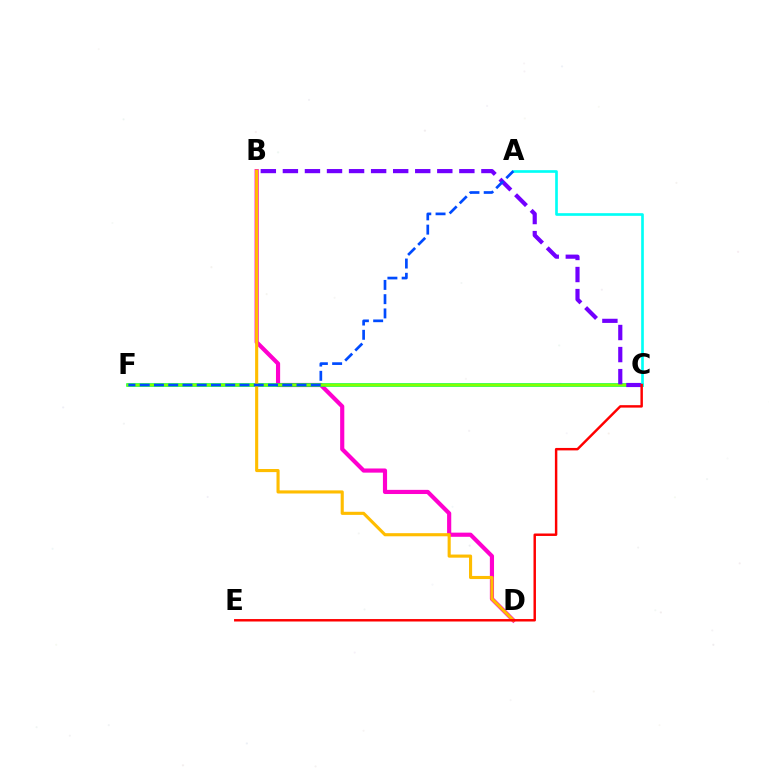{('B', 'D'): [{'color': '#ff00cf', 'line_style': 'solid', 'thickness': 2.99}, {'color': '#ffbd00', 'line_style': 'solid', 'thickness': 2.24}], ('C', 'F'): [{'color': '#00ff39', 'line_style': 'solid', 'thickness': 2.53}, {'color': '#84ff00', 'line_style': 'solid', 'thickness': 1.77}], ('B', 'C'): [{'color': '#7200ff', 'line_style': 'dashed', 'thickness': 3.0}], ('A', 'C'): [{'color': '#00fff6', 'line_style': 'solid', 'thickness': 1.92}], ('C', 'E'): [{'color': '#ff0000', 'line_style': 'solid', 'thickness': 1.76}], ('A', 'F'): [{'color': '#004bff', 'line_style': 'dashed', 'thickness': 1.94}]}